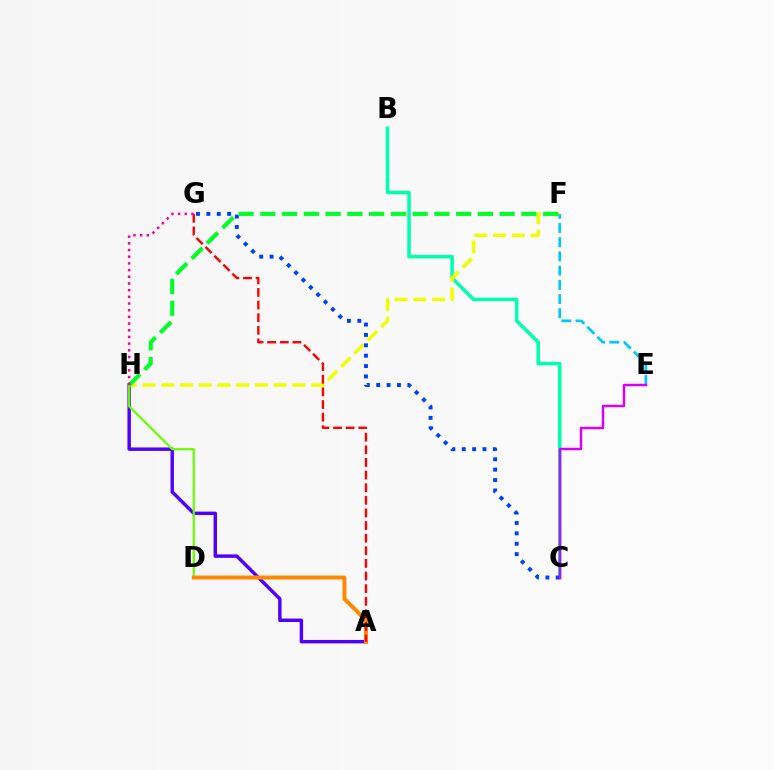{('A', 'H'): [{'color': '#4f00ff', 'line_style': 'solid', 'thickness': 2.48}], ('B', 'C'): [{'color': '#00ffaf', 'line_style': 'solid', 'thickness': 2.54}], ('F', 'H'): [{'color': '#eeff00', 'line_style': 'dashed', 'thickness': 2.55}, {'color': '#00ff27', 'line_style': 'dashed', 'thickness': 2.96}], ('E', 'F'): [{'color': '#00c7ff', 'line_style': 'dashed', 'thickness': 1.93}], ('D', 'H'): [{'color': '#66ff00', 'line_style': 'solid', 'thickness': 1.59}], ('C', 'G'): [{'color': '#003fff', 'line_style': 'dotted', 'thickness': 2.82}], ('A', 'D'): [{'color': '#ff8800', 'line_style': 'solid', 'thickness': 2.84}], ('A', 'G'): [{'color': '#ff0000', 'line_style': 'dashed', 'thickness': 1.71}], ('C', 'E'): [{'color': '#d600ff', 'line_style': 'solid', 'thickness': 1.77}], ('G', 'H'): [{'color': '#ff00a0', 'line_style': 'dotted', 'thickness': 1.82}]}